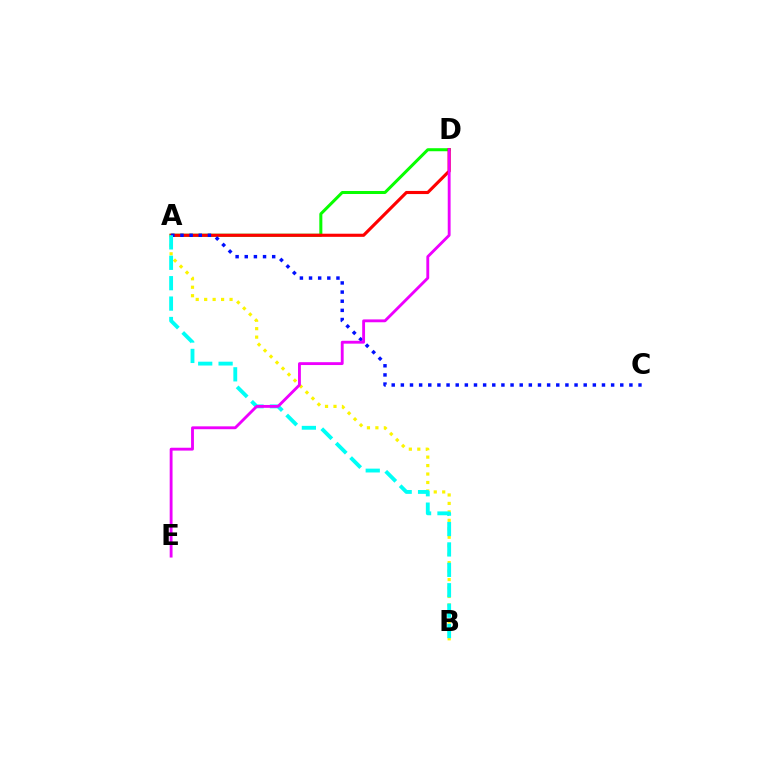{('A', 'D'): [{'color': '#08ff00', 'line_style': 'solid', 'thickness': 2.18}, {'color': '#ff0000', 'line_style': 'solid', 'thickness': 2.25}], ('A', 'B'): [{'color': '#fcf500', 'line_style': 'dotted', 'thickness': 2.3}, {'color': '#00fff6', 'line_style': 'dashed', 'thickness': 2.77}], ('A', 'C'): [{'color': '#0010ff', 'line_style': 'dotted', 'thickness': 2.48}], ('D', 'E'): [{'color': '#ee00ff', 'line_style': 'solid', 'thickness': 2.06}]}